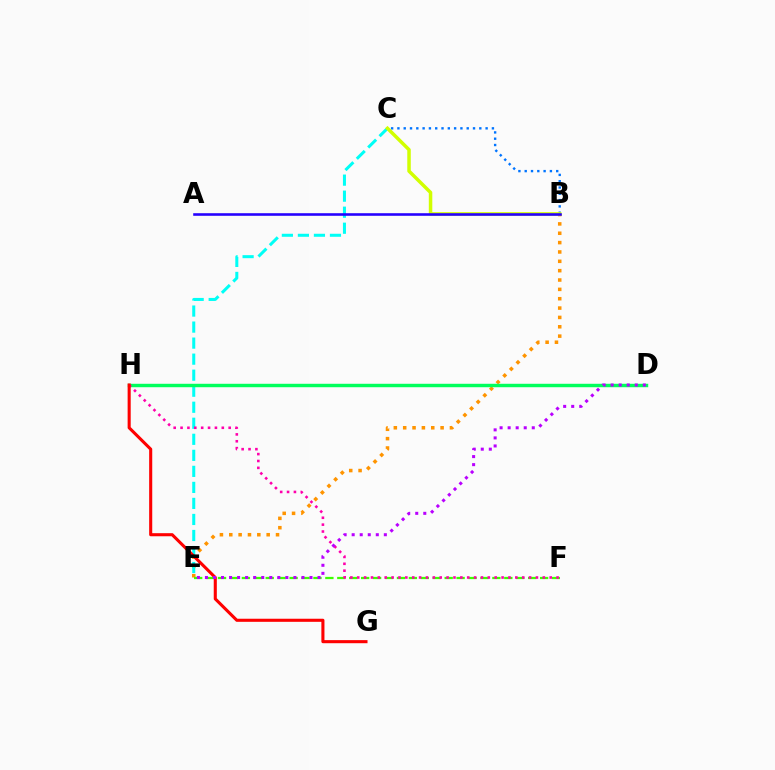{('B', 'E'): [{'color': '#ff9400', 'line_style': 'dotted', 'thickness': 2.54}], ('C', 'E'): [{'color': '#00fff6', 'line_style': 'dashed', 'thickness': 2.18}], ('E', 'F'): [{'color': '#3dff00', 'line_style': 'dashed', 'thickness': 1.62}], ('D', 'H'): [{'color': '#00ff5c', 'line_style': 'solid', 'thickness': 2.47}], ('B', 'C'): [{'color': '#0074ff', 'line_style': 'dotted', 'thickness': 1.71}, {'color': '#d1ff00', 'line_style': 'solid', 'thickness': 2.51}], ('F', 'H'): [{'color': '#ff00ac', 'line_style': 'dotted', 'thickness': 1.87}], ('A', 'B'): [{'color': '#2500ff', 'line_style': 'solid', 'thickness': 1.86}], ('G', 'H'): [{'color': '#ff0000', 'line_style': 'solid', 'thickness': 2.22}], ('D', 'E'): [{'color': '#b900ff', 'line_style': 'dotted', 'thickness': 2.19}]}